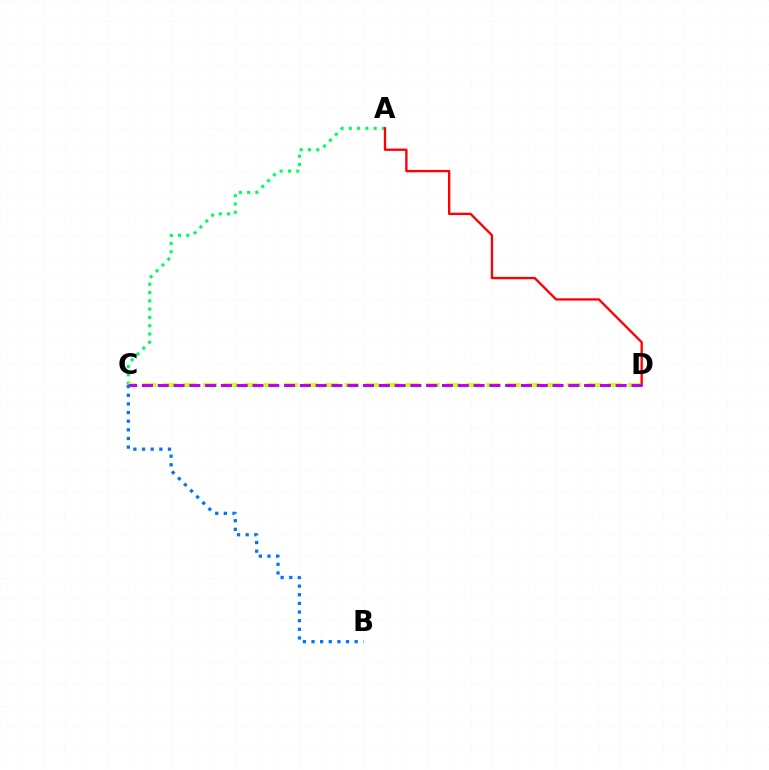{('A', 'C'): [{'color': '#00ff5c', 'line_style': 'dotted', 'thickness': 2.25}], ('C', 'D'): [{'color': '#d1ff00', 'line_style': 'dashed', 'thickness': 2.75}, {'color': '#b900ff', 'line_style': 'dashed', 'thickness': 2.15}], ('A', 'D'): [{'color': '#ff0000', 'line_style': 'solid', 'thickness': 1.68}], ('B', 'C'): [{'color': '#0074ff', 'line_style': 'dotted', 'thickness': 2.35}]}